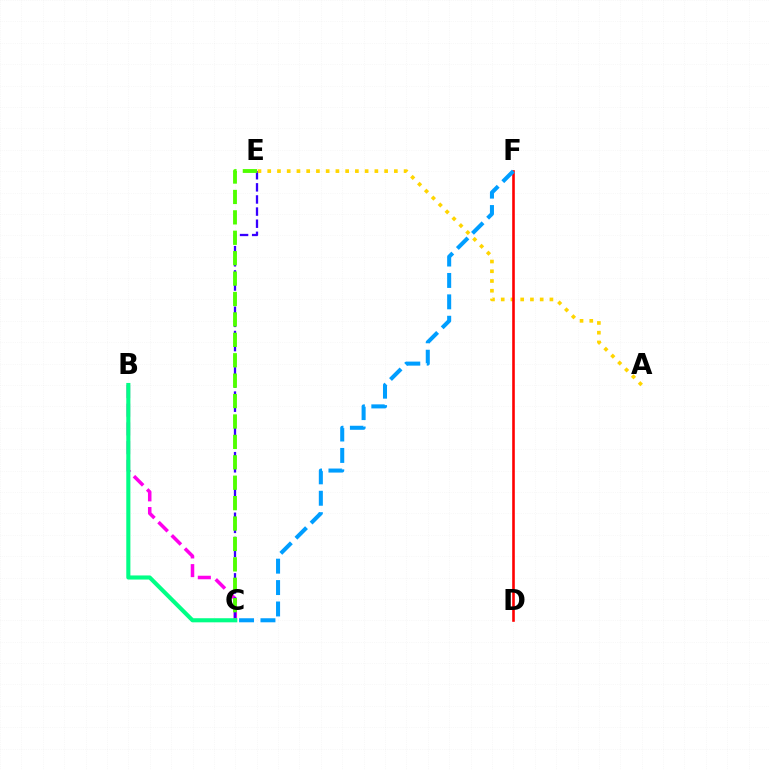{('B', 'C'): [{'color': '#ff00ed', 'line_style': 'dashed', 'thickness': 2.54}, {'color': '#00ff86', 'line_style': 'solid', 'thickness': 2.95}], ('C', 'E'): [{'color': '#3700ff', 'line_style': 'dashed', 'thickness': 1.65}, {'color': '#4fff00', 'line_style': 'dashed', 'thickness': 2.77}], ('A', 'E'): [{'color': '#ffd500', 'line_style': 'dotted', 'thickness': 2.65}], ('D', 'F'): [{'color': '#ff0000', 'line_style': 'solid', 'thickness': 1.88}], ('C', 'F'): [{'color': '#009eff', 'line_style': 'dashed', 'thickness': 2.91}]}